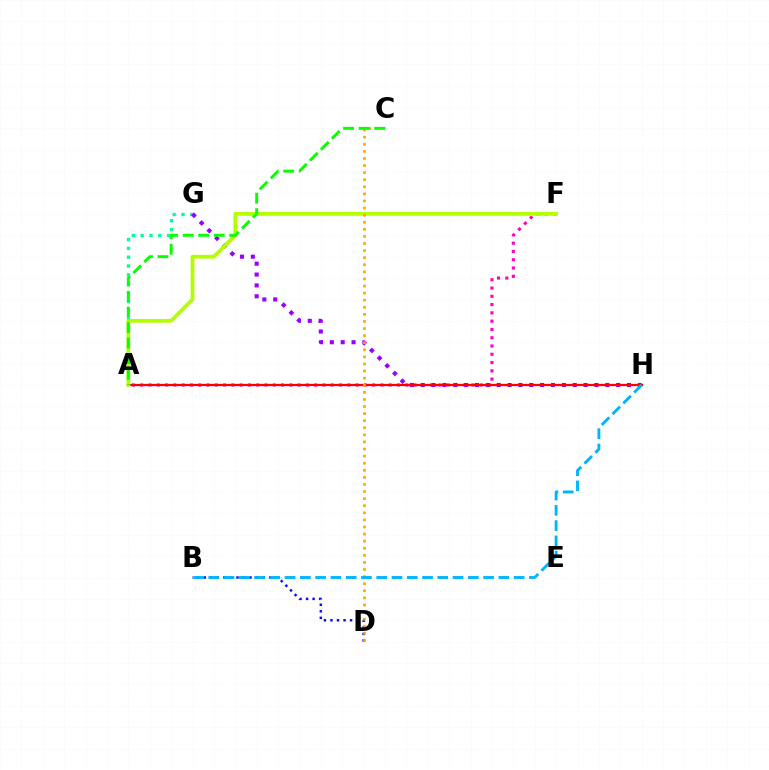{('A', 'F'): [{'color': '#ff00bd', 'line_style': 'dotted', 'thickness': 2.25}, {'color': '#b3ff00', 'line_style': 'solid', 'thickness': 2.68}], ('B', 'D'): [{'color': '#0010ff', 'line_style': 'dotted', 'thickness': 1.78}], ('A', 'G'): [{'color': '#00ff9d', 'line_style': 'dotted', 'thickness': 2.4}], ('G', 'H'): [{'color': '#9b00ff', 'line_style': 'dotted', 'thickness': 2.95}], ('A', 'H'): [{'color': '#ff0000', 'line_style': 'solid', 'thickness': 1.6}], ('C', 'D'): [{'color': '#ffa500', 'line_style': 'dotted', 'thickness': 1.93}], ('A', 'C'): [{'color': '#08ff00', 'line_style': 'dashed', 'thickness': 2.11}], ('B', 'H'): [{'color': '#00b5ff', 'line_style': 'dashed', 'thickness': 2.07}]}